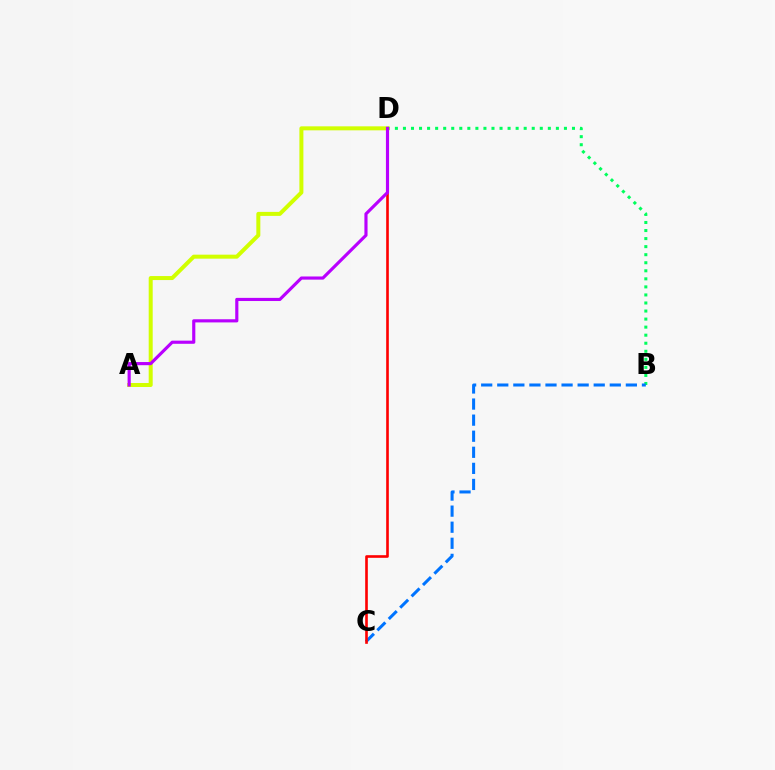{('B', 'D'): [{'color': '#00ff5c', 'line_style': 'dotted', 'thickness': 2.19}], ('B', 'C'): [{'color': '#0074ff', 'line_style': 'dashed', 'thickness': 2.18}], ('A', 'D'): [{'color': '#d1ff00', 'line_style': 'solid', 'thickness': 2.88}, {'color': '#b900ff', 'line_style': 'solid', 'thickness': 2.27}], ('C', 'D'): [{'color': '#ff0000', 'line_style': 'solid', 'thickness': 1.9}]}